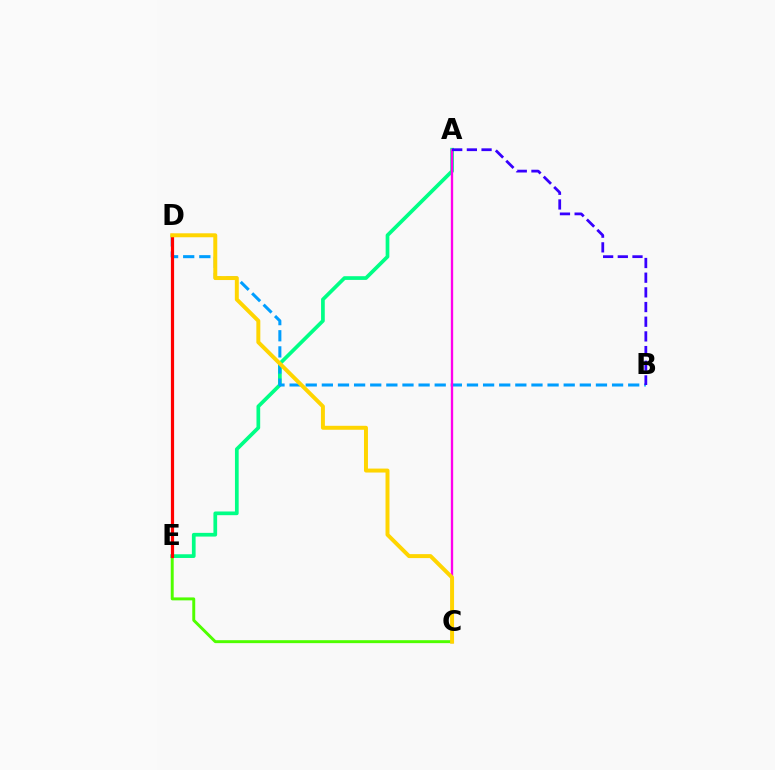{('C', 'E'): [{'color': '#4fff00', 'line_style': 'solid', 'thickness': 2.12}], ('A', 'E'): [{'color': '#00ff86', 'line_style': 'solid', 'thickness': 2.67}], ('B', 'D'): [{'color': '#009eff', 'line_style': 'dashed', 'thickness': 2.19}], ('A', 'C'): [{'color': '#ff00ed', 'line_style': 'solid', 'thickness': 1.69}], ('D', 'E'): [{'color': '#ff0000', 'line_style': 'solid', 'thickness': 2.31}], ('C', 'D'): [{'color': '#ffd500', 'line_style': 'solid', 'thickness': 2.85}], ('A', 'B'): [{'color': '#3700ff', 'line_style': 'dashed', 'thickness': 1.99}]}